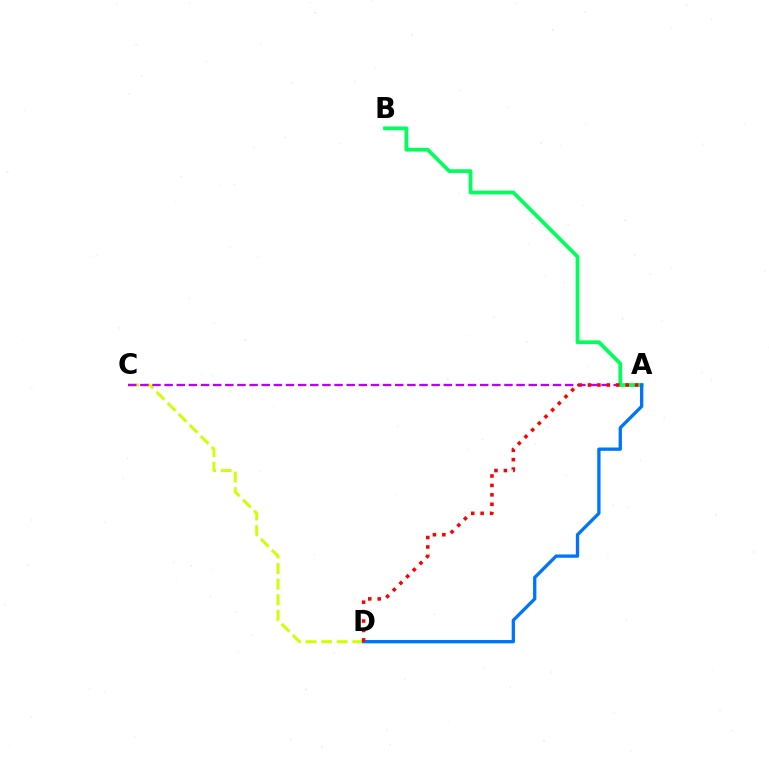{('C', 'D'): [{'color': '#d1ff00', 'line_style': 'dashed', 'thickness': 2.12}], ('A', 'C'): [{'color': '#b900ff', 'line_style': 'dashed', 'thickness': 1.65}], ('A', 'B'): [{'color': '#00ff5c', 'line_style': 'solid', 'thickness': 2.69}], ('A', 'D'): [{'color': '#0074ff', 'line_style': 'solid', 'thickness': 2.38}, {'color': '#ff0000', 'line_style': 'dotted', 'thickness': 2.56}]}